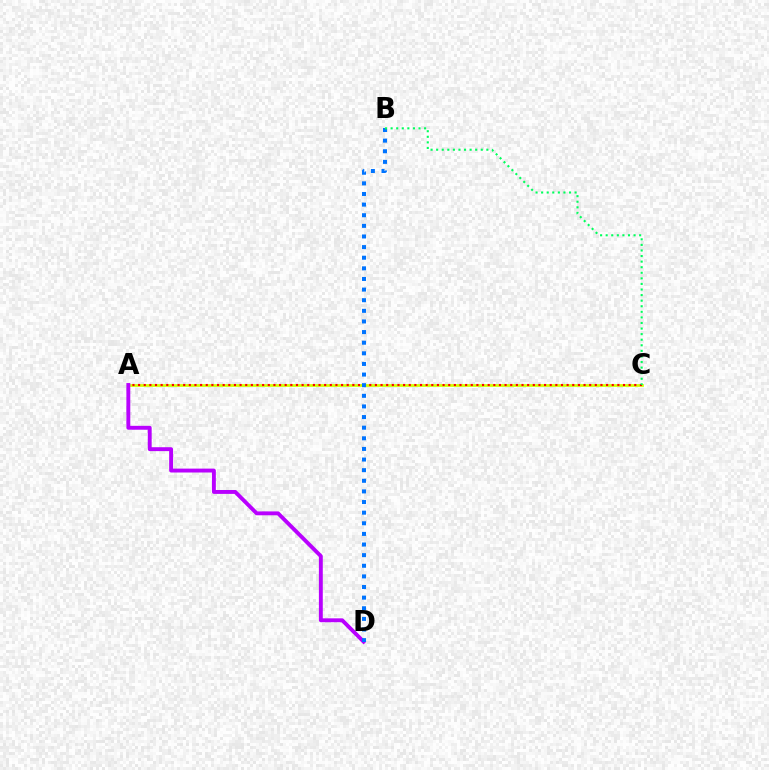{('A', 'C'): [{'color': '#d1ff00', 'line_style': 'solid', 'thickness': 1.97}, {'color': '#ff0000', 'line_style': 'dotted', 'thickness': 1.53}], ('A', 'D'): [{'color': '#b900ff', 'line_style': 'solid', 'thickness': 2.8}], ('B', 'D'): [{'color': '#0074ff', 'line_style': 'dotted', 'thickness': 2.89}], ('B', 'C'): [{'color': '#00ff5c', 'line_style': 'dotted', 'thickness': 1.52}]}